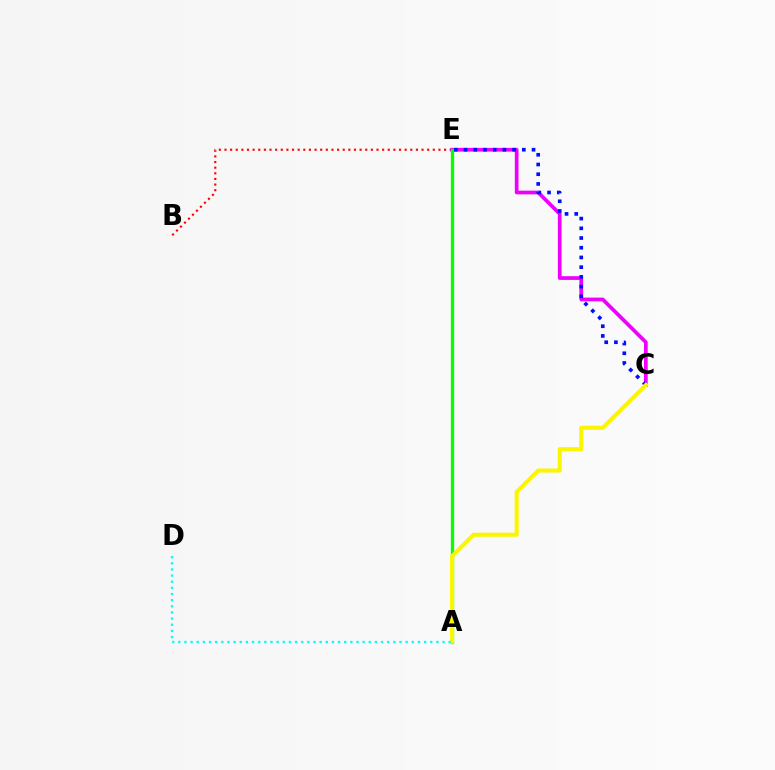{('B', 'E'): [{'color': '#ff0000', 'line_style': 'dotted', 'thickness': 1.53}], ('C', 'E'): [{'color': '#ee00ff', 'line_style': 'solid', 'thickness': 2.67}, {'color': '#0010ff', 'line_style': 'dotted', 'thickness': 2.64}], ('A', 'E'): [{'color': '#08ff00', 'line_style': 'solid', 'thickness': 2.37}], ('A', 'C'): [{'color': '#fcf500', 'line_style': 'solid', 'thickness': 2.93}], ('A', 'D'): [{'color': '#00fff6', 'line_style': 'dotted', 'thickness': 1.67}]}